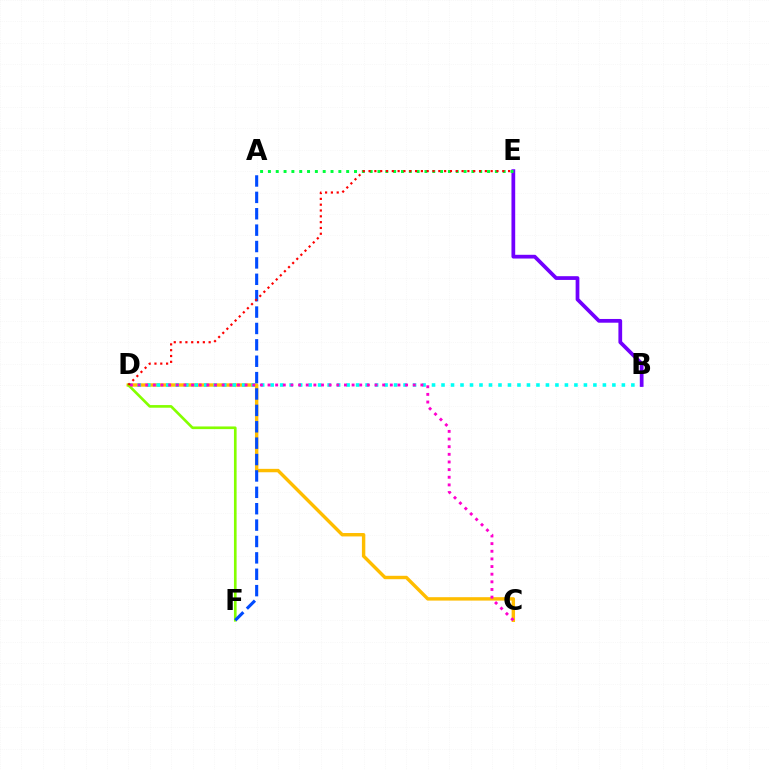{('C', 'D'): [{'color': '#ffbd00', 'line_style': 'solid', 'thickness': 2.45}, {'color': '#ff00cf', 'line_style': 'dotted', 'thickness': 2.08}], ('B', 'D'): [{'color': '#00fff6', 'line_style': 'dotted', 'thickness': 2.58}], ('B', 'E'): [{'color': '#7200ff', 'line_style': 'solid', 'thickness': 2.69}], ('D', 'F'): [{'color': '#84ff00', 'line_style': 'solid', 'thickness': 1.91}], ('A', 'F'): [{'color': '#004bff', 'line_style': 'dashed', 'thickness': 2.23}], ('A', 'E'): [{'color': '#00ff39', 'line_style': 'dotted', 'thickness': 2.13}], ('D', 'E'): [{'color': '#ff0000', 'line_style': 'dotted', 'thickness': 1.58}]}